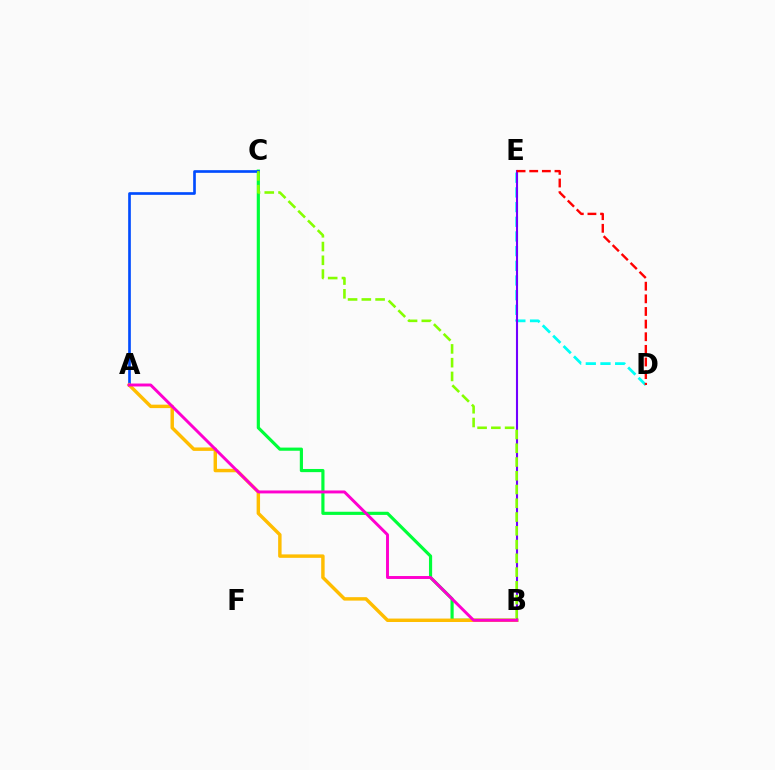{('B', 'C'): [{'color': '#00ff39', 'line_style': 'solid', 'thickness': 2.28}, {'color': '#84ff00', 'line_style': 'dashed', 'thickness': 1.87}], ('D', 'E'): [{'color': '#00fff6', 'line_style': 'dashed', 'thickness': 1.99}, {'color': '#ff0000', 'line_style': 'dashed', 'thickness': 1.72}], ('A', 'C'): [{'color': '#004bff', 'line_style': 'solid', 'thickness': 1.92}], ('B', 'E'): [{'color': '#7200ff', 'line_style': 'solid', 'thickness': 1.51}], ('A', 'B'): [{'color': '#ffbd00', 'line_style': 'solid', 'thickness': 2.48}, {'color': '#ff00cf', 'line_style': 'solid', 'thickness': 2.11}]}